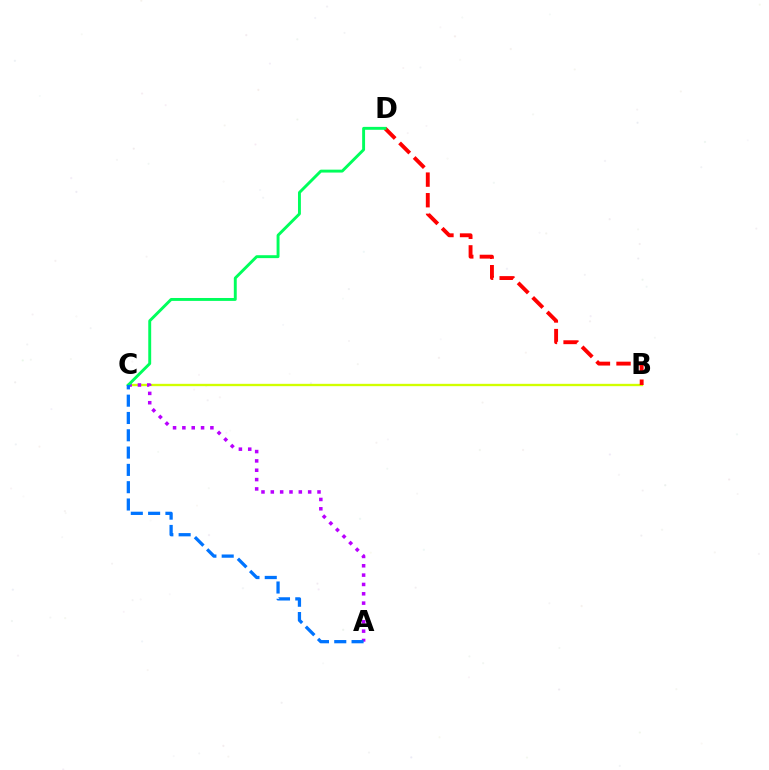{('B', 'C'): [{'color': '#d1ff00', 'line_style': 'solid', 'thickness': 1.69}], ('B', 'D'): [{'color': '#ff0000', 'line_style': 'dashed', 'thickness': 2.8}], ('A', 'C'): [{'color': '#b900ff', 'line_style': 'dotted', 'thickness': 2.54}, {'color': '#0074ff', 'line_style': 'dashed', 'thickness': 2.35}], ('C', 'D'): [{'color': '#00ff5c', 'line_style': 'solid', 'thickness': 2.1}]}